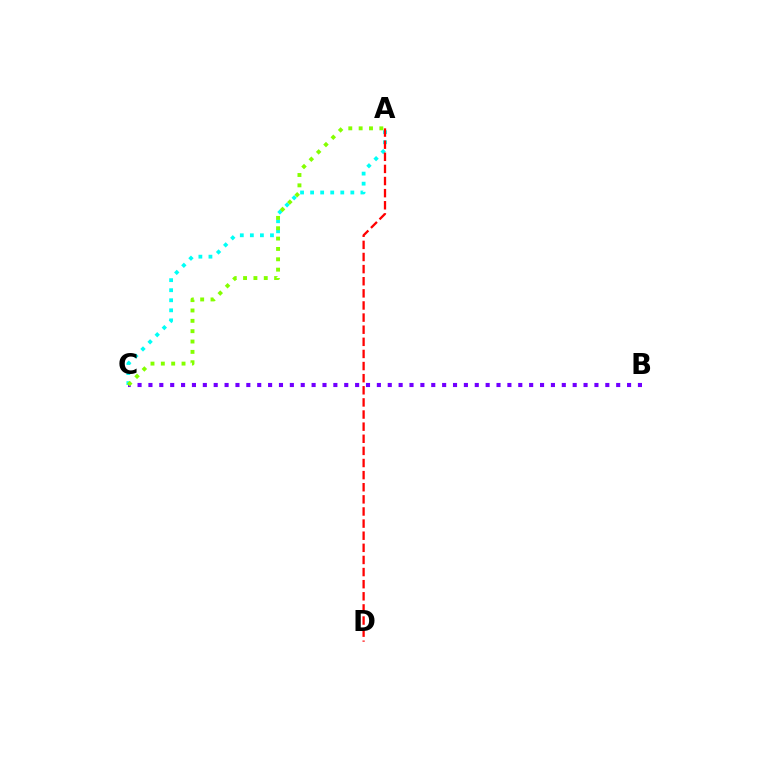{('A', 'C'): [{'color': '#00fff6', 'line_style': 'dotted', 'thickness': 2.73}, {'color': '#84ff00', 'line_style': 'dotted', 'thickness': 2.81}], ('B', 'C'): [{'color': '#7200ff', 'line_style': 'dotted', 'thickness': 2.96}], ('A', 'D'): [{'color': '#ff0000', 'line_style': 'dashed', 'thickness': 1.65}]}